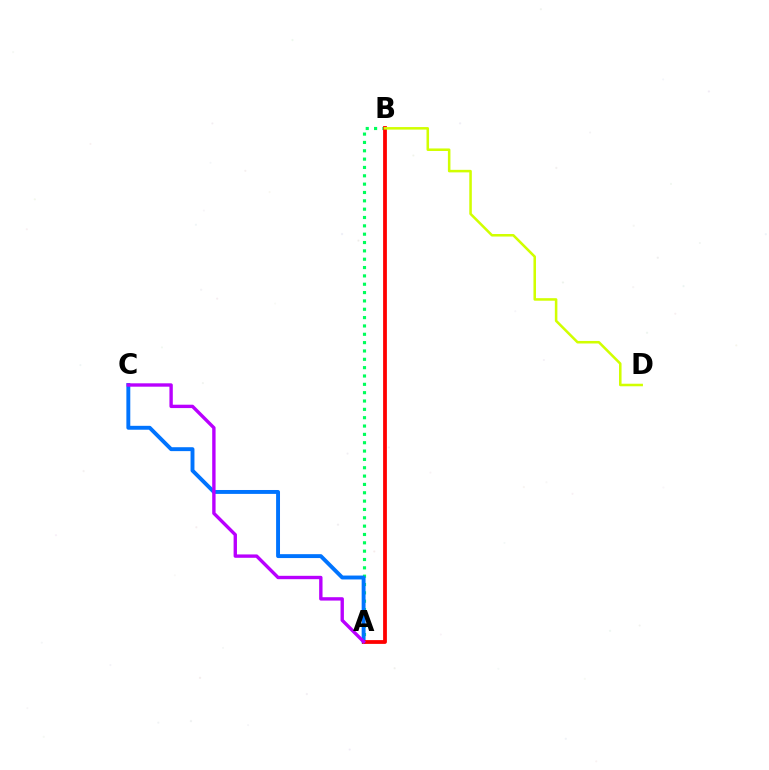{('A', 'B'): [{'color': '#00ff5c', 'line_style': 'dotted', 'thickness': 2.27}, {'color': '#ff0000', 'line_style': 'solid', 'thickness': 2.72}], ('A', 'C'): [{'color': '#0074ff', 'line_style': 'solid', 'thickness': 2.81}, {'color': '#b900ff', 'line_style': 'solid', 'thickness': 2.43}], ('B', 'D'): [{'color': '#d1ff00', 'line_style': 'solid', 'thickness': 1.83}]}